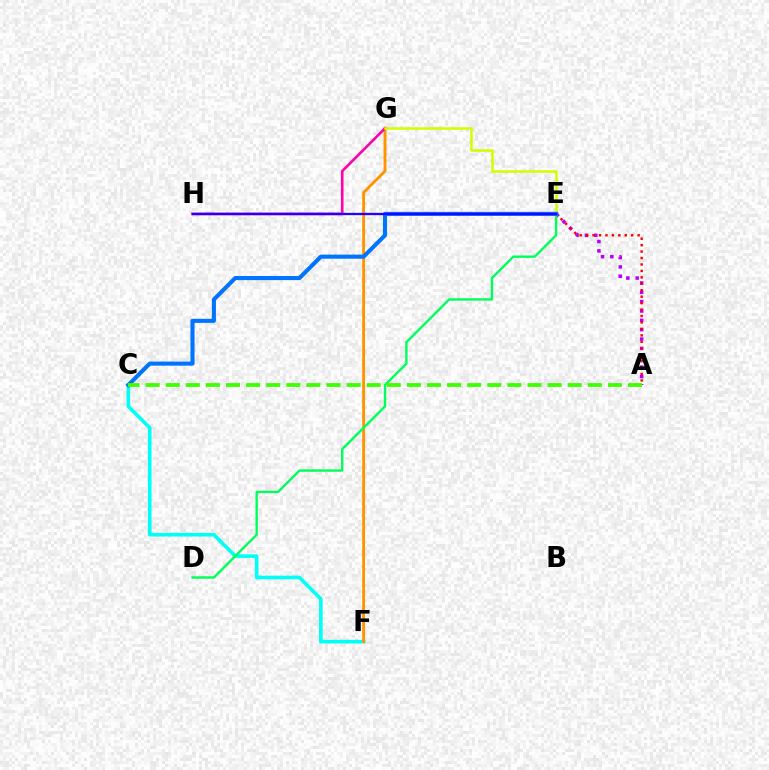{('C', 'F'): [{'color': '#00fff6', 'line_style': 'solid', 'thickness': 2.6}], ('A', 'E'): [{'color': '#b900ff', 'line_style': 'dotted', 'thickness': 2.54}, {'color': '#ff0000', 'line_style': 'dotted', 'thickness': 1.75}], ('F', 'G'): [{'color': '#ff9400', 'line_style': 'solid', 'thickness': 2.06}], ('G', 'H'): [{'color': '#ff00ac', 'line_style': 'solid', 'thickness': 1.88}], ('E', 'G'): [{'color': '#d1ff00', 'line_style': 'solid', 'thickness': 1.84}], ('D', 'E'): [{'color': '#00ff5c', 'line_style': 'solid', 'thickness': 1.73}], ('C', 'E'): [{'color': '#0074ff', 'line_style': 'solid', 'thickness': 2.94}], ('E', 'H'): [{'color': '#2500ff', 'line_style': 'solid', 'thickness': 1.67}], ('A', 'C'): [{'color': '#3dff00', 'line_style': 'dashed', 'thickness': 2.73}]}